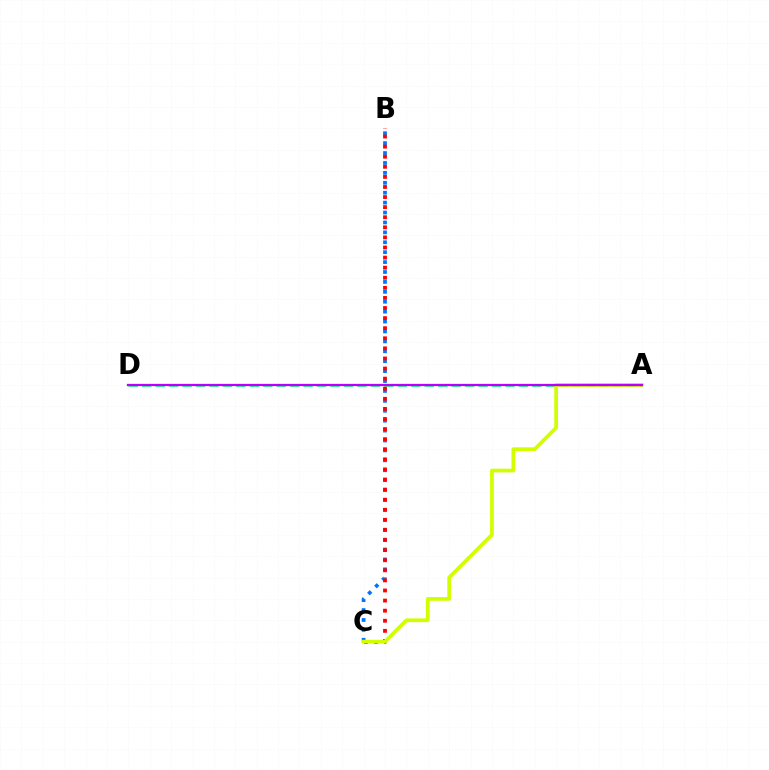{('A', 'D'): [{'color': '#00ff5c', 'line_style': 'dashed', 'thickness': 1.83}, {'color': '#b900ff', 'line_style': 'solid', 'thickness': 1.63}], ('B', 'C'): [{'color': '#0074ff', 'line_style': 'dotted', 'thickness': 2.69}, {'color': '#ff0000', 'line_style': 'dotted', 'thickness': 2.74}], ('A', 'C'): [{'color': '#d1ff00', 'line_style': 'solid', 'thickness': 2.69}]}